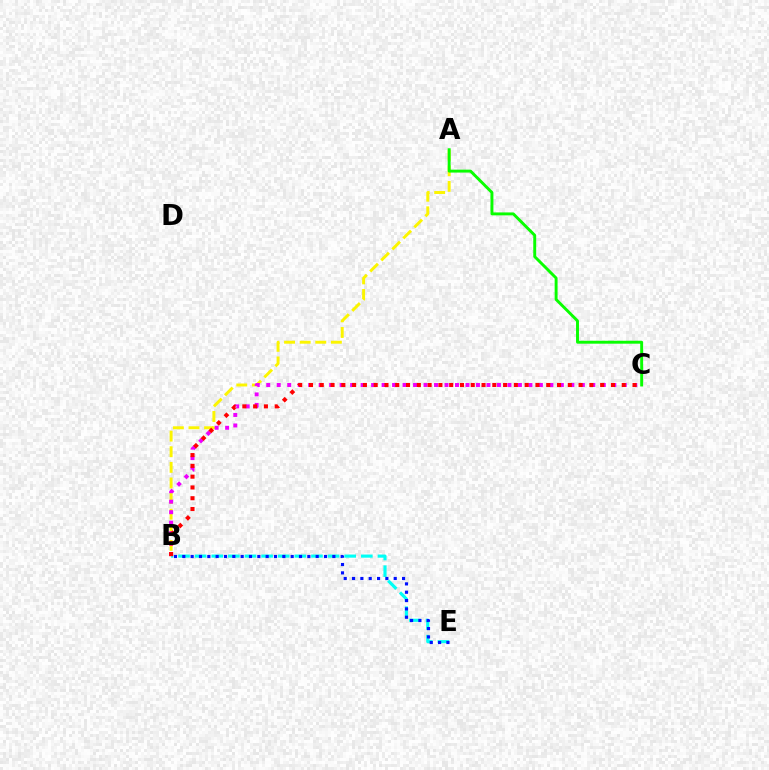{('A', 'B'): [{'color': '#fcf500', 'line_style': 'dashed', 'thickness': 2.12}], ('B', 'E'): [{'color': '#00fff6', 'line_style': 'dashed', 'thickness': 2.26}, {'color': '#0010ff', 'line_style': 'dotted', 'thickness': 2.26}], ('B', 'C'): [{'color': '#ee00ff', 'line_style': 'dotted', 'thickness': 2.85}, {'color': '#ff0000', 'line_style': 'dotted', 'thickness': 2.93}], ('A', 'C'): [{'color': '#08ff00', 'line_style': 'solid', 'thickness': 2.1}]}